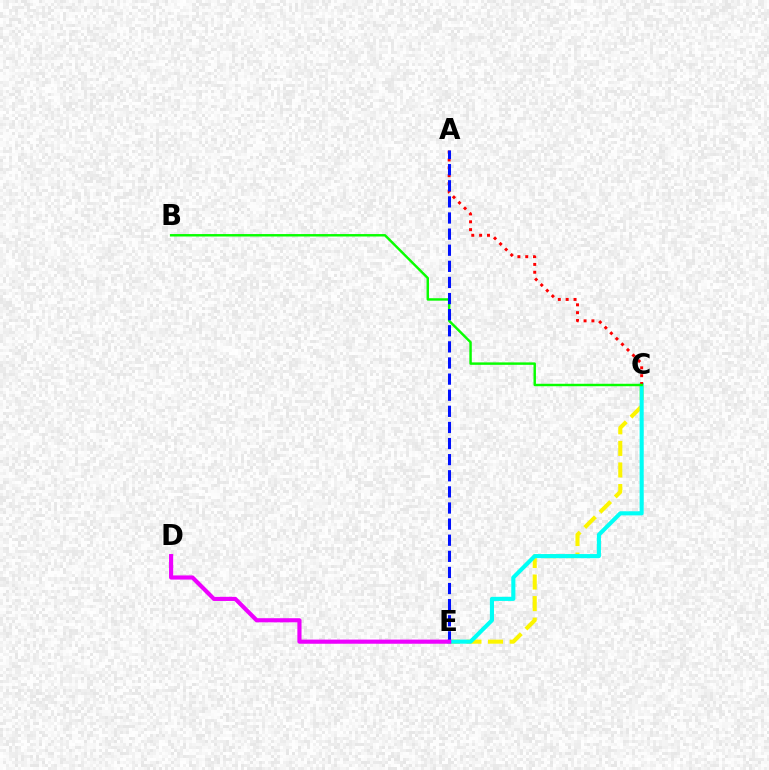{('C', 'E'): [{'color': '#fcf500', 'line_style': 'dashed', 'thickness': 2.93}, {'color': '#00fff6', 'line_style': 'solid', 'thickness': 2.95}], ('A', 'C'): [{'color': '#ff0000', 'line_style': 'dotted', 'thickness': 2.13}], ('B', 'C'): [{'color': '#08ff00', 'line_style': 'solid', 'thickness': 1.76}], ('A', 'E'): [{'color': '#0010ff', 'line_style': 'dashed', 'thickness': 2.19}], ('D', 'E'): [{'color': '#ee00ff', 'line_style': 'solid', 'thickness': 2.98}]}